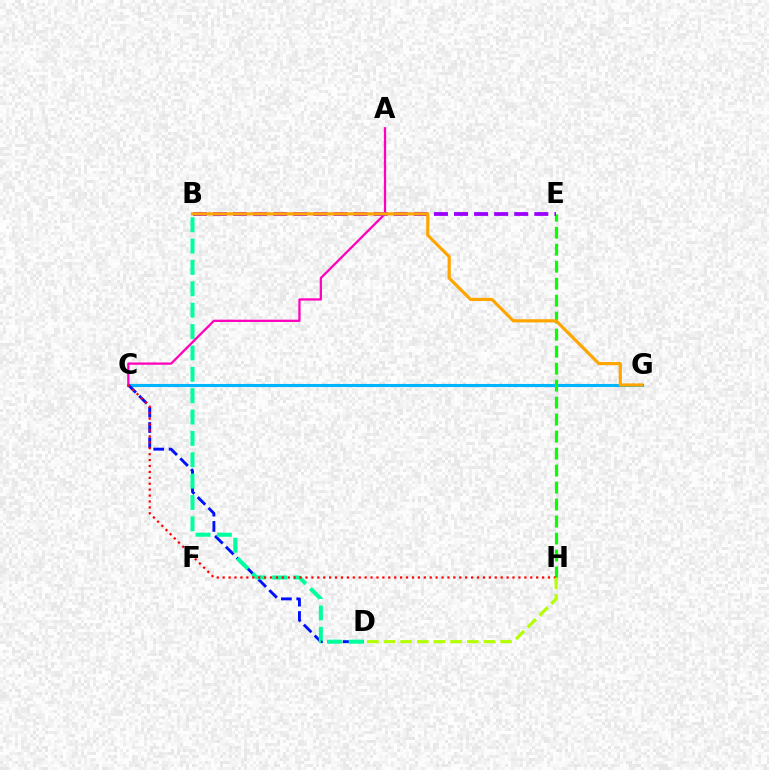{('C', 'G'): [{'color': '#00b5ff', 'line_style': 'solid', 'thickness': 2.22}], ('C', 'D'): [{'color': '#0010ff', 'line_style': 'dashed', 'thickness': 2.08}], ('B', 'D'): [{'color': '#00ff9d', 'line_style': 'dashed', 'thickness': 2.9}], ('E', 'H'): [{'color': '#08ff00', 'line_style': 'dashed', 'thickness': 2.31}], ('A', 'C'): [{'color': '#ff00bd', 'line_style': 'solid', 'thickness': 1.63}], ('B', 'E'): [{'color': '#9b00ff', 'line_style': 'dashed', 'thickness': 2.73}], ('C', 'H'): [{'color': '#ff0000', 'line_style': 'dotted', 'thickness': 1.61}], ('D', 'H'): [{'color': '#b3ff00', 'line_style': 'dashed', 'thickness': 2.26}], ('B', 'G'): [{'color': '#ffa500', 'line_style': 'solid', 'thickness': 2.29}]}